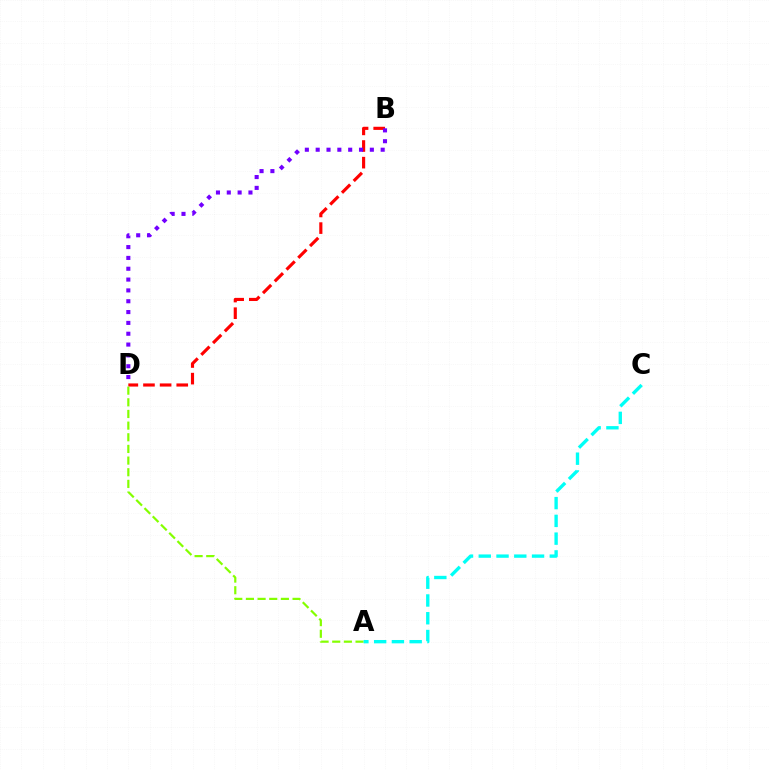{('B', 'D'): [{'color': '#ff0000', 'line_style': 'dashed', 'thickness': 2.26}, {'color': '#7200ff', 'line_style': 'dotted', 'thickness': 2.94}], ('A', 'D'): [{'color': '#84ff00', 'line_style': 'dashed', 'thickness': 1.58}], ('A', 'C'): [{'color': '#00fff6', 'line_style': 'dashed', 'thickness': 2.41}]}